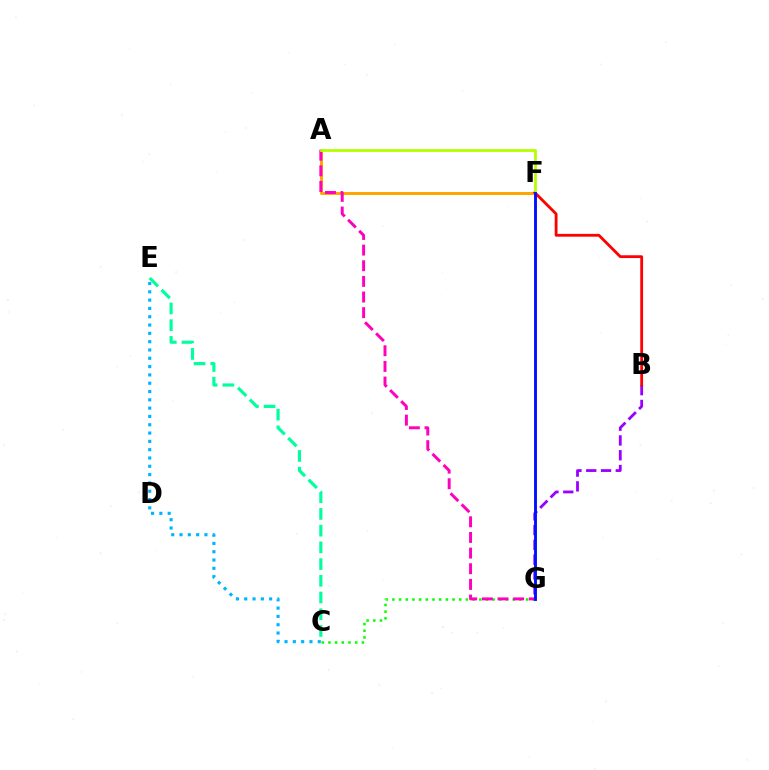{('C', 'G'): [{'color': '#08ff00', 'line_style': 'dotted', 'thickness': 1.82}], ('B', 'G'): [{'color': '#9b00ff', 'line_style': 'dashed', 'thickness': 2.01}], ('C', 'E'): [{'color': '#00ff9d', 'line_style': 'dashed', 'thickness': 2.27}, {'color': '#00b5ff', 'line_style': 'dotted', 'thickness': 2.26}], ('A', 'F'): [{'color': '#ffa500', 'line_style': 'solid', 'thickness': 2.11}, {'color': '#b3ff00', 'line_style': 'solid', 'thickness': 2.0}], ('B', 'F'): [{'color': '#ff0000', 'line_style': 'solid', 'thickness': 2.02}], ('A', 'G'): [{'color': '#ff00bd', 'line_style': 'dashed', 'thickness': 2.13}], ('F', 'G'): [{'color': '#0010ff', 'line_style': 'solid', 'thickness': 2.07}]}